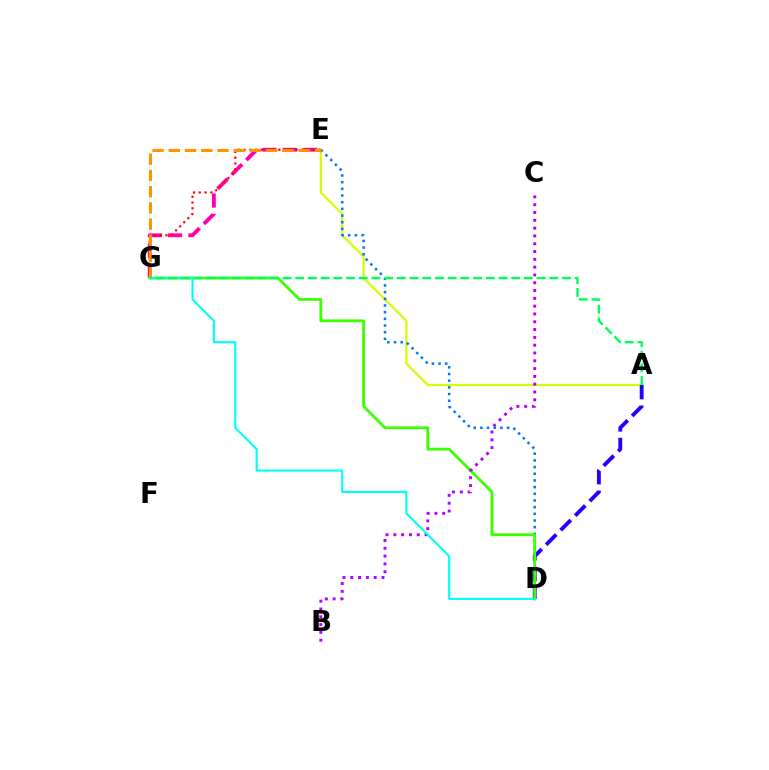{('E', 'G'): [{'color': '#ff00ac', 'line_style': 'dashed', 'thickness': 2.76}, {'color': '#ff0000', 'line_style': 'dotted', 'thickness': 1.57}, {'color': '#ff9400', 'line_style': 'dashed', 'thickness': 2.21}], ('A', 'E'): [{'color': '#d1ff00', 'line_style': 'solid', 'thickness': 1.61}], ('D', 'E'): [{'color': '#0074ff', 'line_style': 'dotted', 'thickness': 1.81}], ('A', 'D'): [{'color': '#2500ff', 'line_style': 'dashed', 'thickness': 2.79}], ('D', 'G'): [{'color': '#3dff00', 'line_style': 'solid', 'thickness': 2.04}, {'color': '#00fff6', 'line_style': 'solid', 'thickness': 1.53}], ('B', 'C'): [{'color': '#b900ff', 'line_style': 'dotted', 'thickness': 2.12}], ('A', 'G'): [{'color': '#00ff5c', 'line_style': 'dashed', 'thickness': 1.73}]}